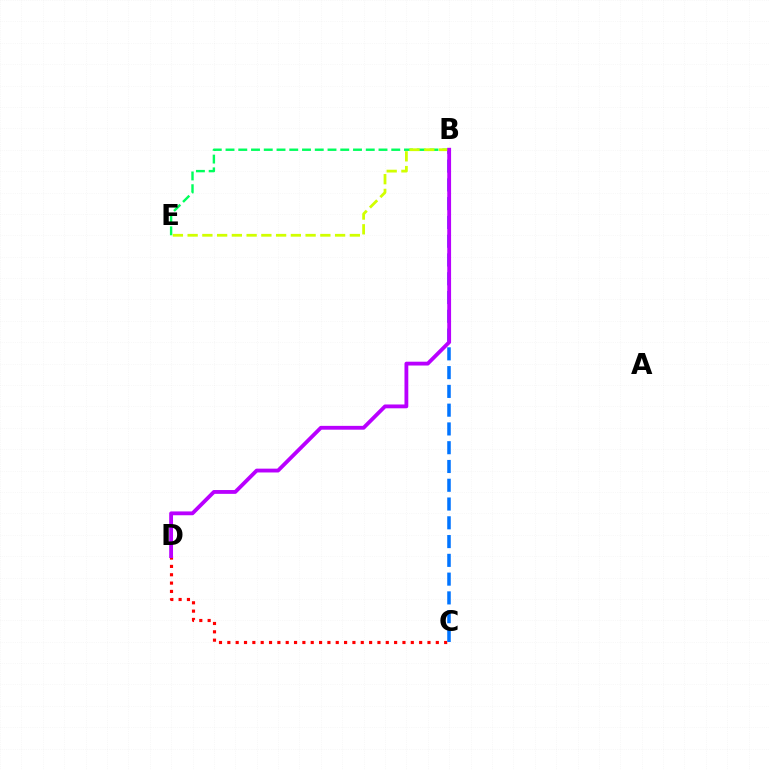{('C', 'D'): [{'color': '#ff0000', 'line_style': 'dotted', 'thickness': 2.27}], ('B', 'E'): [{'color': '#00ff5c', 'line_style': 'dashed', 'thickness': 1.73}, {'color': '#d1ff00', 'line_style': 'dashed', 'thickness': 2.0}], ('B', 'C'): [{'color': '#0074ff', 'line_style': 'dashed', 'thickness': 2.55}], ('B', 'D'): [{'color': '#b900ff', 'line_style': 'solid', 'thickness': 2.75}]}